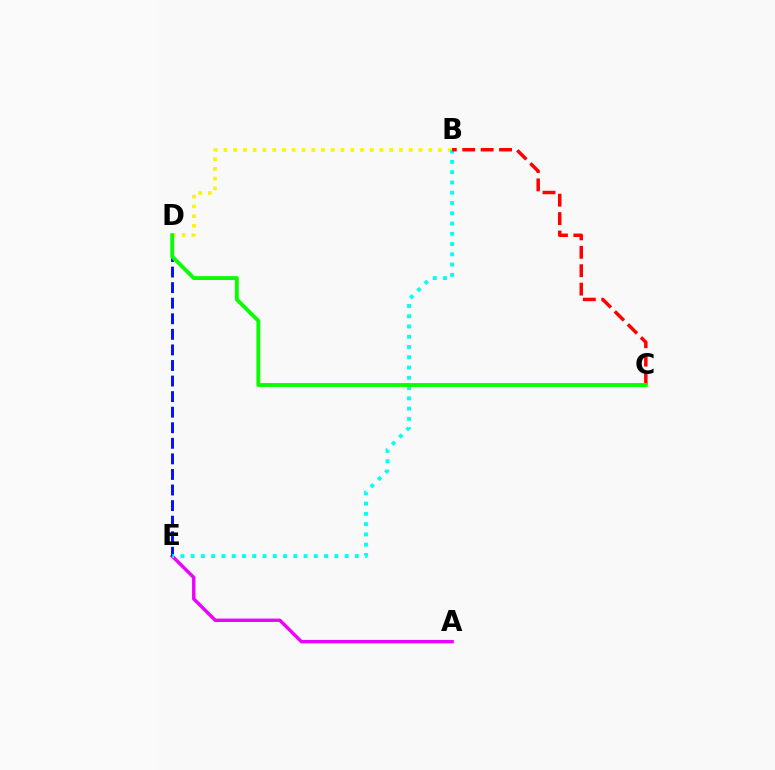{('A', 'E'): [{'color': '#ee00ff', 'line_style': 'solid', 'thickness': 2.45}], ('D', 'E'): [{'color': '#0010ff', 'line_style': 'dashed', 'thickness': 2.11}], ('B', 'D'): [{'color': '#fcf500', 'line_style': 'dotted', 'thickness': 2.65}], ('B', 'E'): [{'color': '#00fff6', 'line_style': 'dotted', 'thickness': 2.79}], ('B', 'C'): [{'color': '#ff0000', 'line_style': 'dashed', 'thickness': 2.5}], ('C', 'D'): [{'color': '#08ff00', 'line_style': 'solid', 'thickness': 2.78}]}